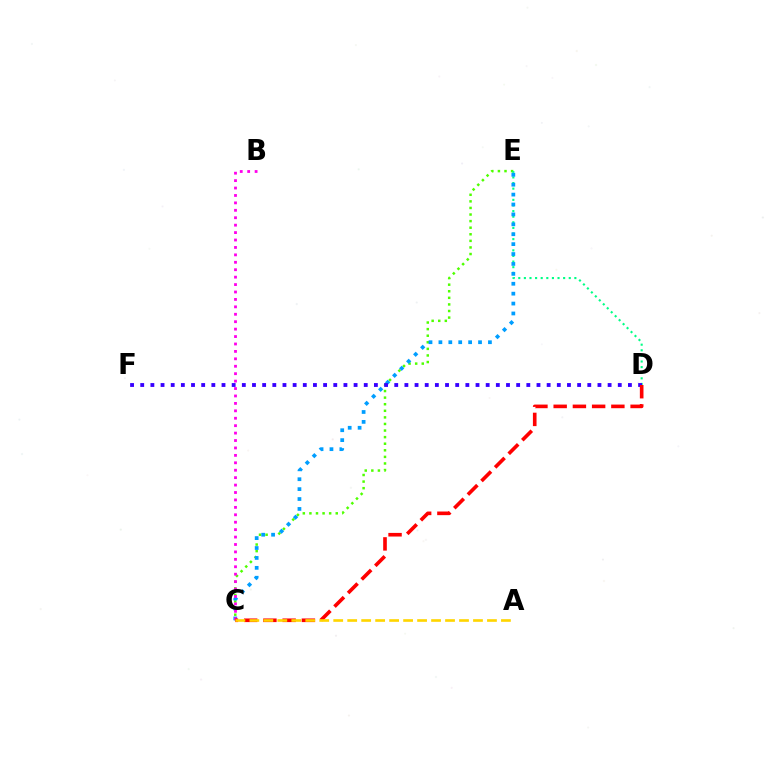{('C', 'E'): [{'color': '#4fff00', 'line_style': 'dotted', 'thickness': 1.79}, {'color': '#009eff', 'line_style': 'dotted', 'thickness': 2.69}], ('D', 'E'): [{'color': '#00ff86', 'line_style': 'dotted', 'thickness': 1.52}], ('B', 'C'): [{'color': '#ff00ed', 'line_style': 'dotted', 'thickness': 2.02}], ('D', 'F'): [{'color': '#3700ff', 'line_style': 'dotted', 'thickness': 2.76}], ('C', 'D'): [{'color': '#ff0000', 'line_style': 'dashed', 'thickness': 2.61}], ('A', 'C'): [{'color': '#ffd500', 'line_style': 'dashed', 'thickness': 1.9}]}